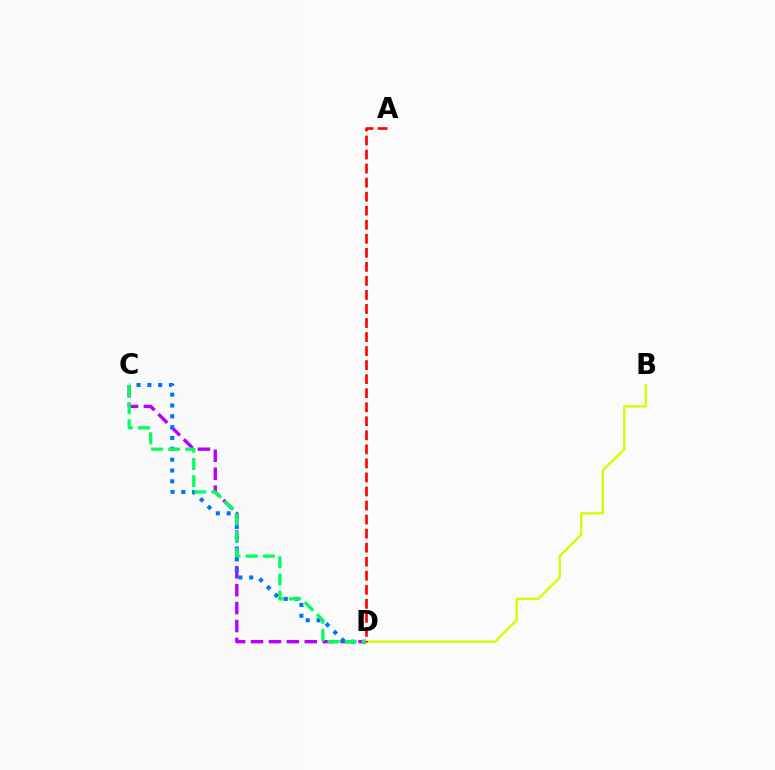{('C', 'D'): [{'color': '#b900ff', 'line_style': 'dashed', 'thickness': 2.43}, {'color': '#0074ff', 'line_style': 'dotted', 'thickness': 2.94}, {'color': '#00ff5c', 'line_style': 'dashed', 'thickness': 2.34}], ('B', 'D'): [{'color': '#d1ff00', 'line_style': 'solid', 'thickness': 1.68}], ('A', 'D'): [{'color': '#ff0000', 'line_style': 'dashed', 'thickness': 1.91}]}